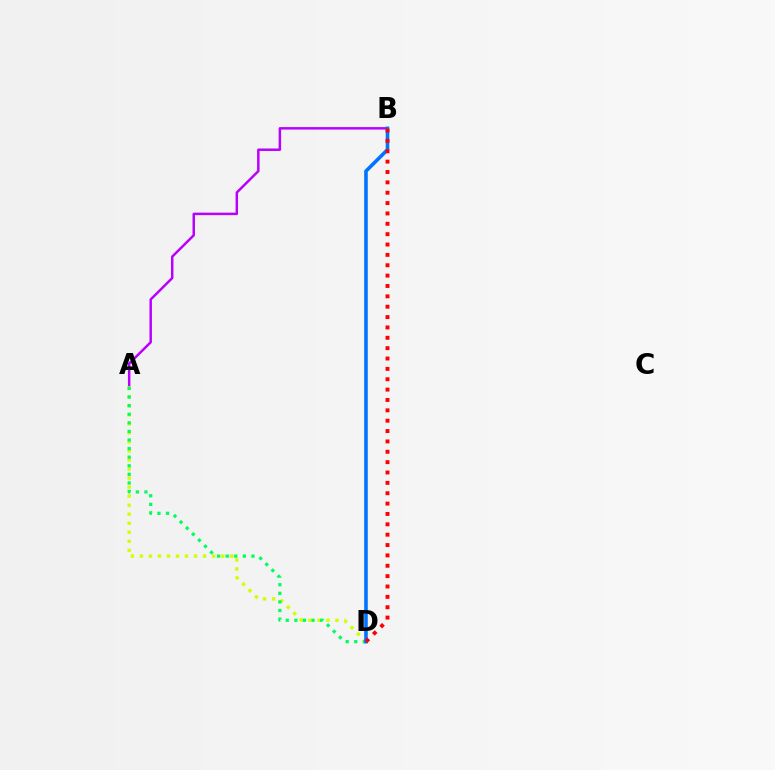{('A', 'D'): [{'color': '#d1ff00', 'line_style': 'dotted', 'thickness': 2.45}, {'color': '#00ff5c', 'line_style': 'dotted', 'thickness': 2.33}], ('A', 'B'): [{'color': '#b900ff', 'line_style': 'solid', 'thickness': 1.78}], ('B', 'D'): [{'color': '#0074ff', 'line_style': 'solid', 'thickness': 2.57}, {'color': '#ff0000', 'line_style': 'dotted', 'thickness': 2.82}]}